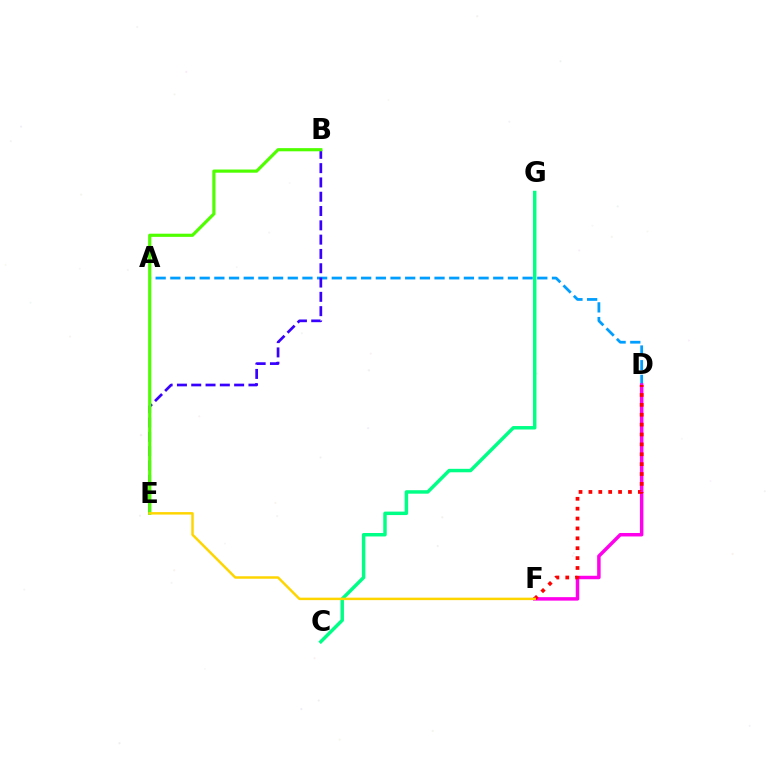{('A', 'D'): [{'color': '#009eff', 'line_style': 'dashed', 'thickness': 1.99}], ('B', 'E'): [{'color': '#3700ff', 'line_style': 'dashed', 'thickness': 1.94}, {'color': '#4fff00', 'line_style': 'solid', 'thickness': 2.28}], ('C', 'G'): [{'color': '#00ff86', 'line_style': 'solid', 'thickness': 2.49}], ('D', 'F'): [{'color': '#ff00ed', 'line_style': 'solid', 'thickness': 2.5}, {'color': '#ff0000', 'line_style': 'dotted', 'thickness': 2.69}], ('E', 'F'): [{'color': '#ffd500', 'line_style': 'solid', 'thickness': 1.78}]}